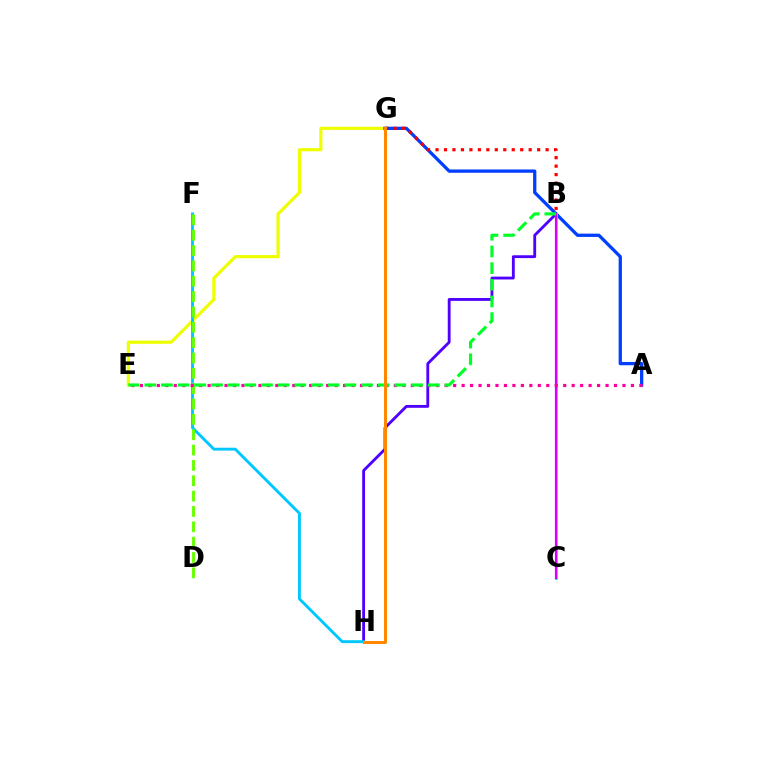{('B', 'H'): [{'color': '#4f00ff', 'line_style': 'solid', 'thickness': 2.04}], ('E', 'G'): [{'color': '#eeff00', 'line_style': 'solid', 'thickness': 2.29}], ('A', 'G'): [{'color': '#003fff', 'line_style': 'solid', 'thickness': 2.36}], ('B', 'C'): [{'color': '#00ffaf', 'line_style': 'solid', 'thickness': 2.04}, {'color': '#d600ff', 'line_style': 'solid', 'thickness': 1.59}], ('F', 'H'): [{'color': '#00c7ff', 'line_style': 'solid', 'thickness': 2.08}], ('B', 'G'): [{'color': '#ff0000', 'line_style': 'dotted', 'thickness': 2.3}], ('D', 'F'): [{'color': '#66ff00', 'line_style': 'dashed', 'thickness': 2.08}], ('A', 'E'): [{'color': '#ff00a0', 'line_style': 'dotted', 'thickness': 2.3}], ('B', 'E'): [{'color': '#00ff27', 'line_style': 'dashed', 'thickness': 2.26}], ('G', 'H'): [{'color': '#ff8800', 'line_style': 'solid', 'thickness': 2.16}]}